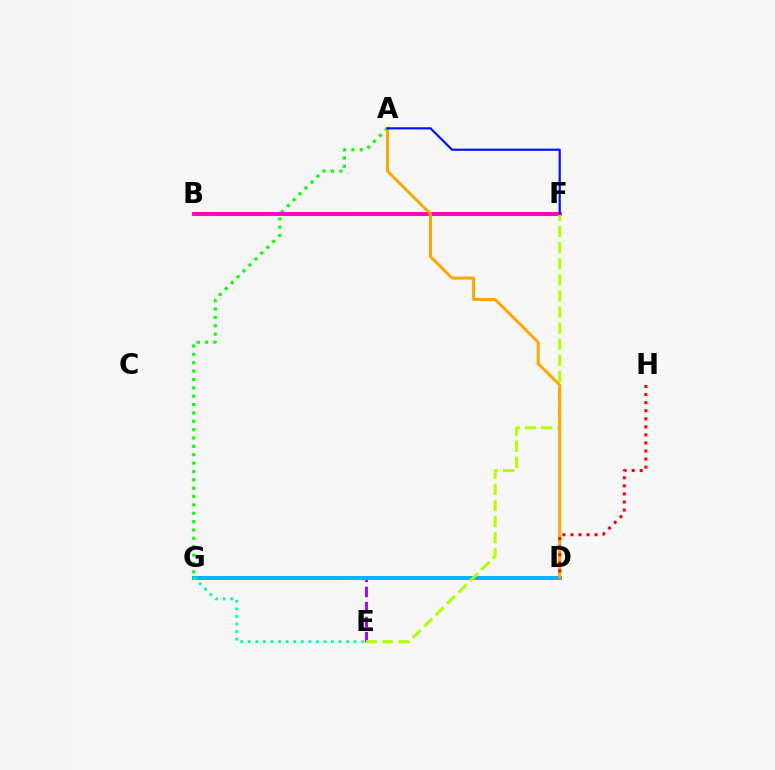{('D', 'E'): [{'color': '#9b00ff', 'line_style': 'dashed', 'thickness': 2.05}], ('A', 'G'): [{'color': '#08ff00', 'line_style': 'dotted', 'thickness': 2.27}], ('D', 'G'): [{'color': '#00b5ff', 'line_style': 'solid', 'thickness': 2.86}], ('B', 'F'): [{'color': '#ff00bd', 'line_style': 'solid', 'thickness': 2.78}], ('E', 'G'): [{'color': '#00ff9d', 'line_style': 'dotted', 'thickness': 2.05}], ('E', 'F'): [{'color': '#b3ff00', 'line_style': 'dashed', 'thickness': 2.19}], ('A', 'D'): [{'color': '#ffa500', 'line_style': 'solid', 'thickness': 2.13}], ('A', 'F'): [{'color': '#0010ff', 'line_style': 'solid', 'thickness': 1.57}], ('D', 'H'): [{'color': '#ff0000', 'line_style': 'dotted', 'thickness': 2.19}]}